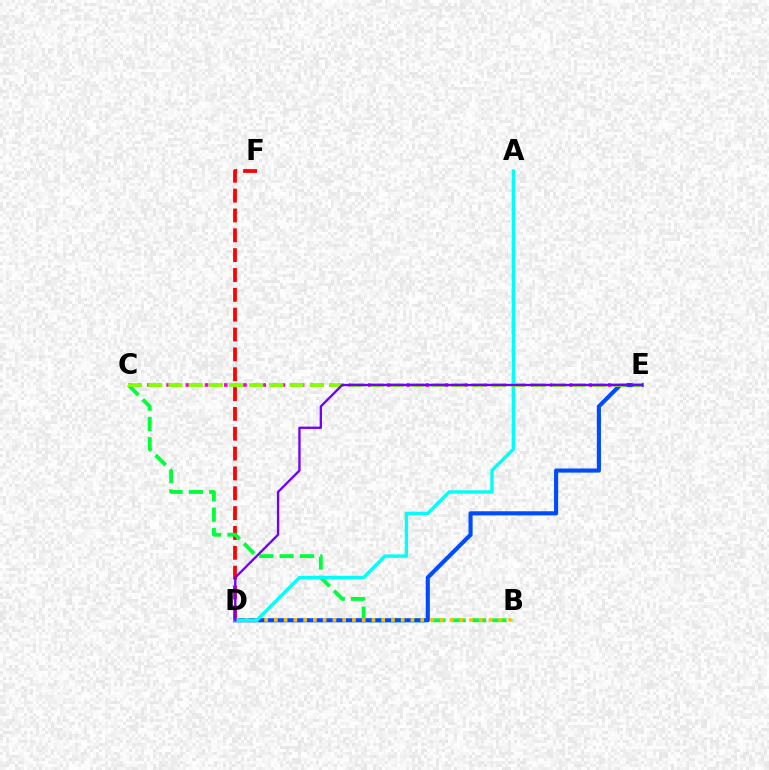{('D', 'F'): [{'color': '#ff0000', 'line_style': 'dashed', 'thickness': 2.7}], ('C', 'E'): [{'color': '#ff00cf', 'line_style': 'dotted', 'thickness': 2.61}, {'color': '#84ff00', 'line_style': 'dashed', 'thickness': 2.74}], ('B', 'C'): [{'color': '#00ff39', 'line_style': 'dashed', 'thickness': 2.76}], ('D', 'E'): [{'color': '#004bff', 'line_style': 'solid', 'thickness': 2.97}, {'color': '#7200ff', 'line_style': 'solid', 'thickness': 1.68}], ('B', 'D'): [{'color': '#ffbd00', 'line_style': 'dotted', 'thickness': 2.65}], ('A', 'D'): [{'color': '#00fff6', 'line_style': 'solid', 'thickness': 2.41}]}